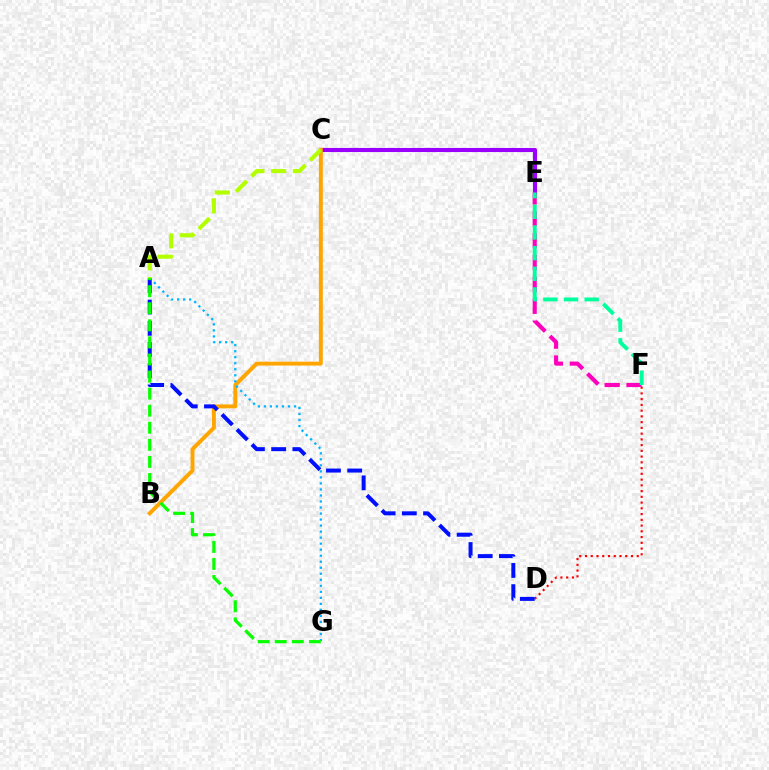{('C', 'E'): [{'color': '#9b00ff', 'line_style': 'solid', 'thickness': 2.94}], ('B', 'C'): [{'color': '#ffa500', 'line_style': 'solid', 'thickness': 2.82}], ('D', 'F'): [{'color': '#ff0000', 'line_style': 'dotted', 'thickness': 1.56}], ('A', 'D'): [{'color': '#0010ff', 'line_style': 'dashed', 'thickness': 2.88}], ('A', 'G'): [{'color': '#00b5ff', 'line_style': 'dotted', 'thickness': 1.64}, {'color': '#08ff00', 'line_style': 'dashed', 'thickness': 2.32}], ('A', 'C'): [{'color': '#b3ff00', 'line_style': 'dashed', 'thickness': 2.95}], ('E', 'F'): [{'color': '#ff00bd', 'line_style': 'dashed', 'thickness': 2.97}, {'color': '#00ff9d', 'line_style': 'dashed', 'thickness': 2.81}]}